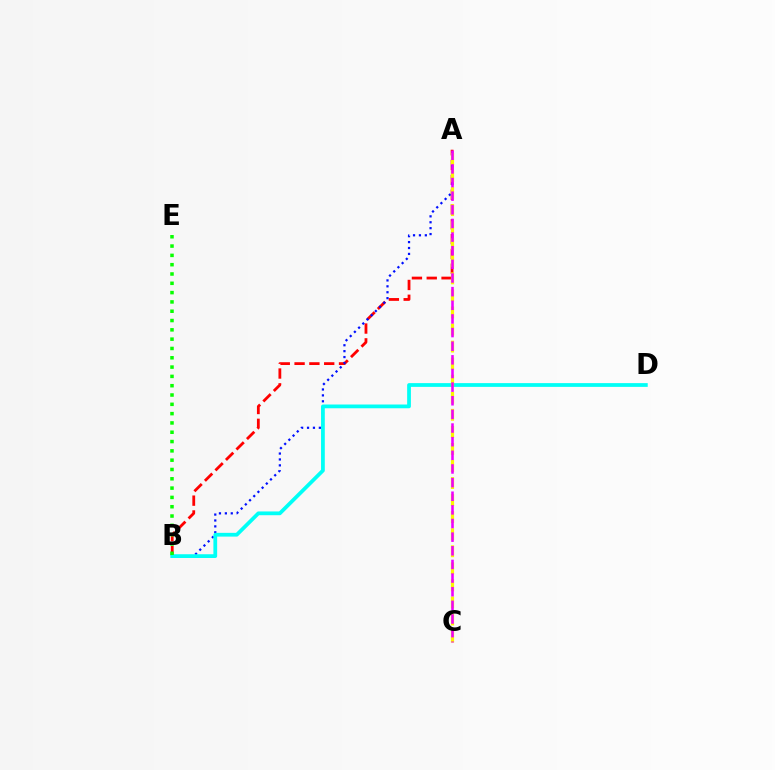{('A', 'B'): [{'color': '#ff0000', 'line_style': 'dashed', 'thickness': 2.01}, {'color': '#0010ff', 'line_style': 'dotted', 'thickness': 1.61}], ('B', 'D'): [{'color': '#00fff6', 'line_style': 'solid', 'thickness': 2.7}], ('A', 'C'): [{'color': '#fcf500', 'line_style': 'dashed', 'thickness': 2.32}, {'color': '#ee00ff', 'line_style': 'dashed', 'thickness': 1.85}], ('B', 'E'): [{'color': '#08ff00', 'line_style': 'dotted', 'thickness': 2.53}]}